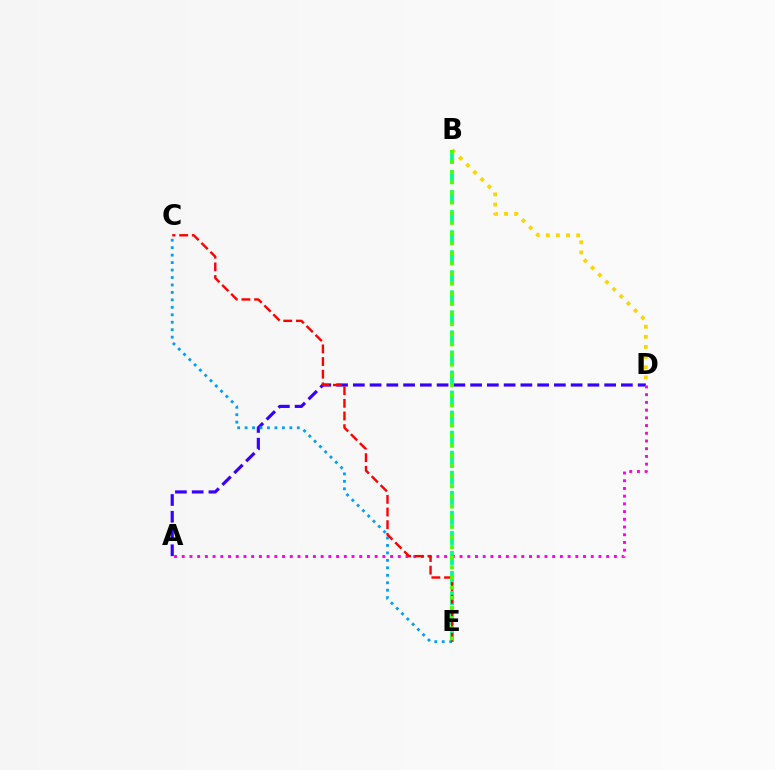{('B', 'E'): [{'color': '#00ff86', 'line_style': 'dashed', 'thickness': 2.72}, {'color': '#4fff00', 'line_style': 'dotted', 'thickness': 2.75}], ('A', 'D'): [{'color': '#3700ff', 'line_style': 'dashed', 'thickness': 2.28}, {'color': '#ff00ed', 'line_style': 'dotted', 'thickness': 2.1}], ('C', 'E'): [{'color': '#009eff', 'line_style': 'dotted', 'thickness': 2.03}, {'color': '#ff0000', 'line_style': 'dashed', 'thickness': 1.72}], ('B', 'D'): [{'color': '#ffd500', 'line_style': 'dotted', 'thickness': 2.75}]}